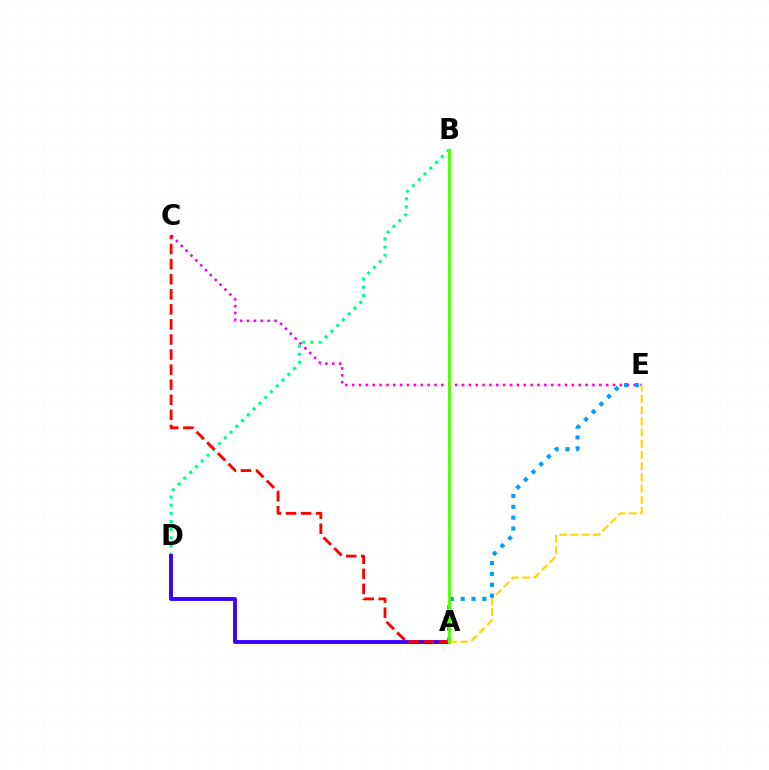{('C', 'E'): [{'color': '#ff00ed', 'line_style': 'dotted', 'thickness': 1.87}], ('B', 'D'): [{'color': '#00ff86', 'line_style': 'dotted', 'thickness': 2.22}], ('A', 'D'): [{'color': '#3700ff', 'line_style': 'solid', 'thickness': 2.79}], ('A', 'E'): [{'color': '#ffd500', 'line_style': 'dashed', 'thickness': 1.52}, {'color': '#009eff', 'line_style': 'dotted', 'thickness': 2.95}], ('A', 'C'): [{'color': '#ff0000', 'line_style': 'dashed', 'thickness': 2.05}], ('A', 'B'): [{'color': '#4fff00', 'line_style': 'solid', 'thickness': 2.09}]}